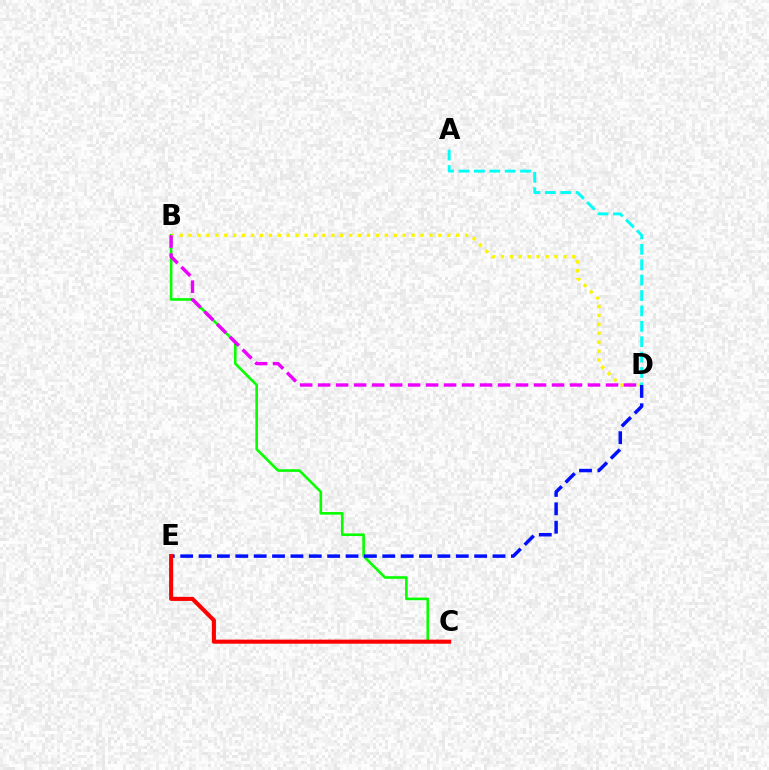{('B', 'C'): [{'color': '#08ff00', 'line_style': 'solid', 'thickness': 1.89}], ('B', 'D'): [{'color': '#fcf500', 'line_style': 'dotted', 'thickness': 2.42}, {'color': '#ee00ff', 'line_style': 'dashed', 'thickness': 2.44}], ('A', 'D'): [{'color': '#00fff6', 'line_style': 'dashed', 'thickness': 2.09}], ('D', 'E'): [{'color': '#0010ff', 'line_style': 'dashed', 'thickness': 2.5}], ('C', 'E'): [{'color': '#ff0000', 'line_style': 'solid', 'thickness': 2.93}]}